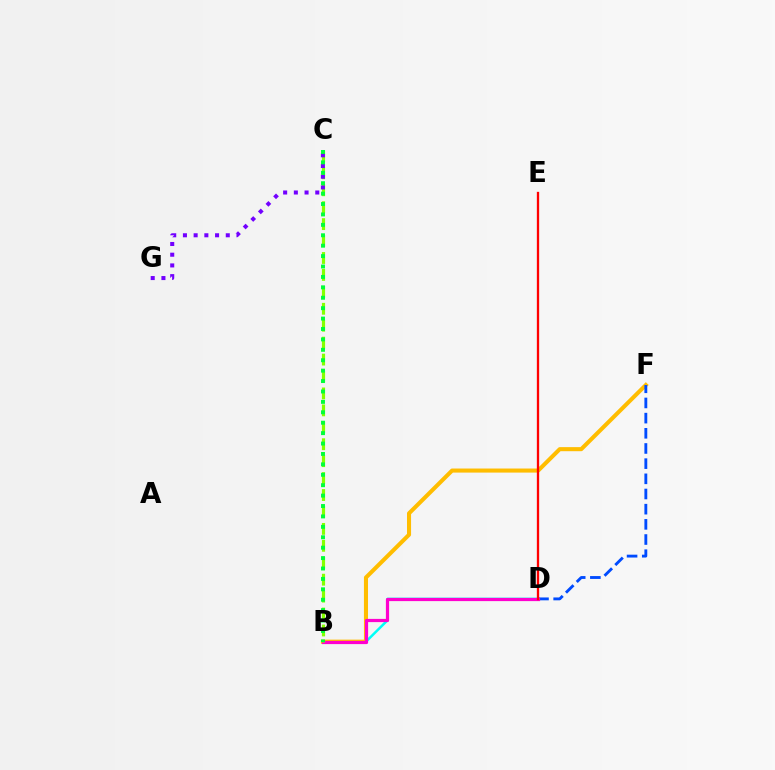{('B', 'D'): [{'color': '#00fff6', 'line_style': 'solid', 'thickness': 1.8}, {'color': '#ff00cf', 'line_style': 'solid', 'thickness': 2.32}], ('B', 'F'): [{'color': '#ffbd00', 'line_style': 'solid', 'thickness': 2.93}], ('D', 'F'): [{'color': '#004bff', 'line_style': 'dashed', 'thickness': 2.06}], ('D', 'E'): [{'color': '#ff0000', 'line_style': 'solid', 'thickness': 1.66}], ('B', 'C'): [{'color': '#84ff00', 'line_style': 'dashed', 'thickness': 2.3}, {'color': '#00ff39', 'line_style': 'dotted', 'thickness': 2.83}], ('C', 'G'): [{'color': '#7200ff', 'line_style': 'dotted', 'thickness': 2.91}]}